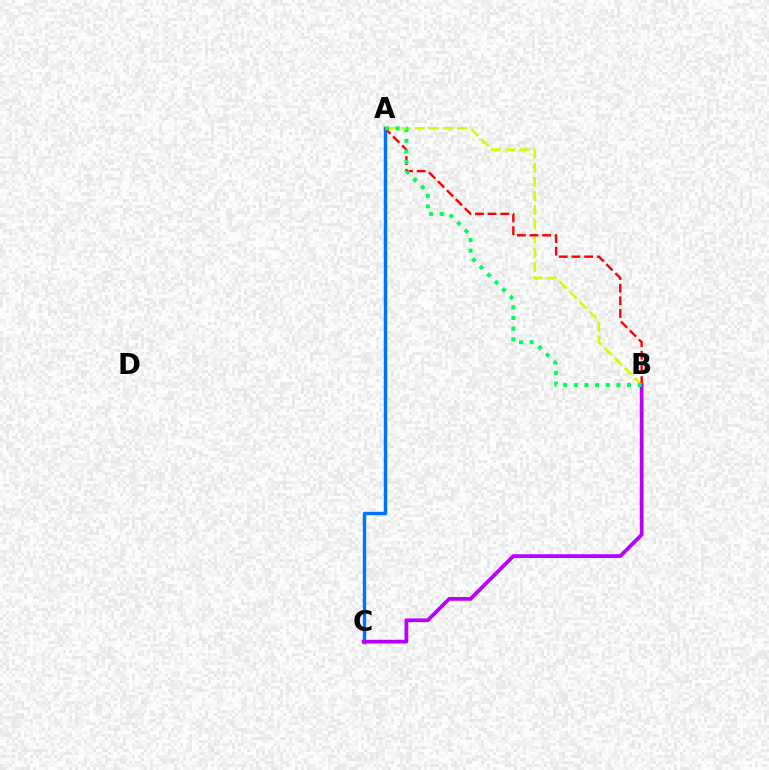{('A', 'C'): [{'color': '#0074ff', 'line_style': 'solid', 'thickness': 2.47}], ('A', 'B'): [{'color': '#d1ff00', 'line_style': 'dashed', 'thickness': 1.93}, {'color': '#ff0000', 'line_style': 'dashed', 'thickness': 1.72}, {'color': '#00ff5c', 'line_style': 'dotted', 'thickness': 2.89}], ('B', 'C'): [{'color': '#b900ff', 'line_style': 'solid', 'thickness': 2.71}]}